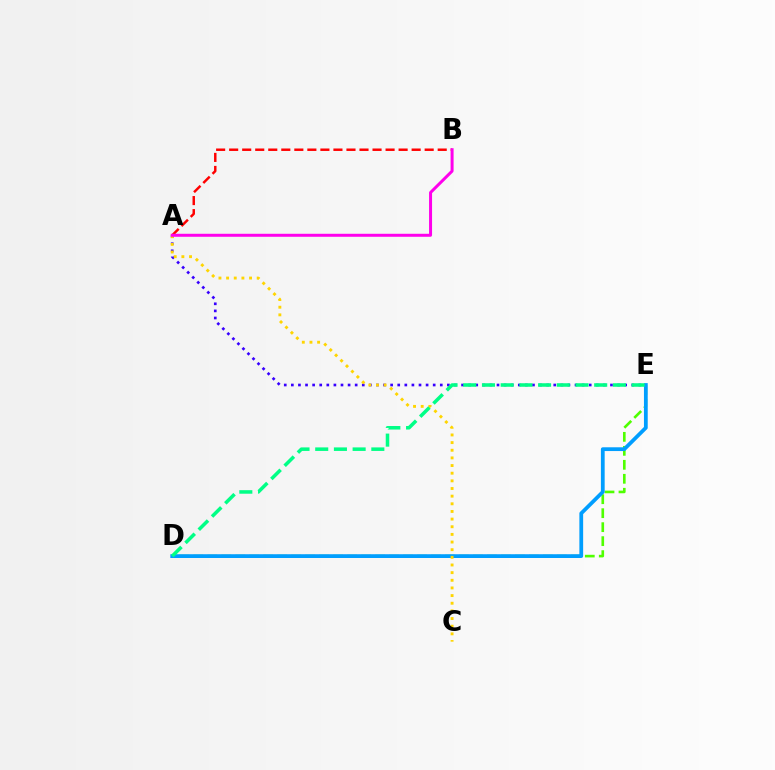{('A', 'E'): [{'color': '#3700ff', 'line_style': 'dotted', 'thickness': 1.93}], ('D', 'E'): [{'color': '#4fff00', 'line_style': 'dashed', 'thickness': 1.9}, {'color': '#009eff', 'line_style': 'solid', 'thickness': 2.71}, {'color': '#00ff86', 'line_style': 'dashed', 'thickness': 2.54}], ('A', 'C'): [{'color': '#ffd500', 'line_style': 'dotted', 'thickness': 2.08}], ('A', 'B'): [{'color': '#ff0000', 'line_style': 'dashed', 'thickness': 1.77}, {'color': '#ff00ed', 'line_style': 'solid', 'thickness': 2.16}]}